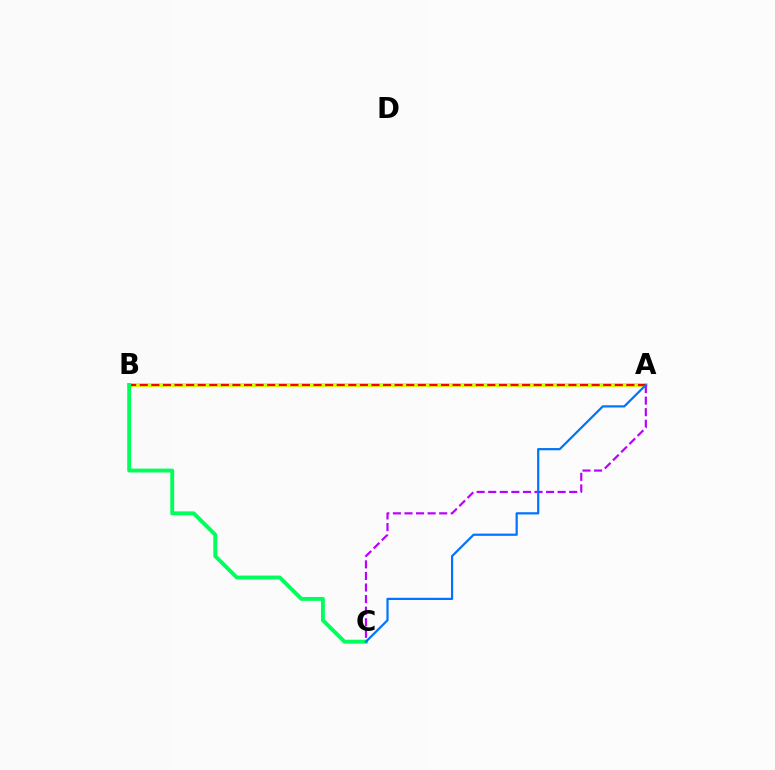{('A', 'B'): [{'color': '#d1ff00', 'line_style': 'solid', 'thickness': 2.79}, {'color': '#ff0000', 'line_style': 'dashed', 'thickness': 1.57}], ('A', 'C'): [{'color': '#b900ff', 'line_style': 'dashed', 'thickness': 1.57}, {'color': '#0074ff', 'line_style': 'solid', 'thickness': 1.59}], ('B', 'C'): [{'color': '#00ff5c', 'line_style': 'solid', 'thickness': 2.81}]}